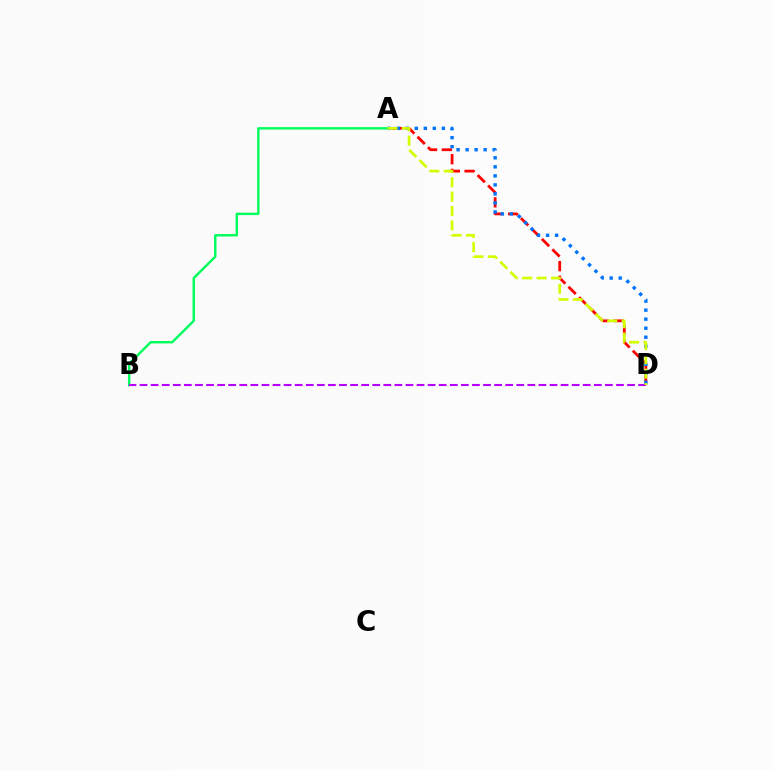{('A', 'D'): [{'color': '#ff0000', 'line_style': 'dashed', 'thickness': 2.0}, {'color': '#0074ff', 'line_style': 'dotted', 'thickness': 2.45}, {'color': '#d1ff00', 'line_style': 'dashed', 'thickness': 1.96}], ('A', 'B'): [{'color': '#00ff5c', 'line_style': 'solid', 'thickness': 1.75}], ('B', 'D'): [{'color': '#b900ff', 'line_style': 'dashed', 'thickness': 1.51}]}